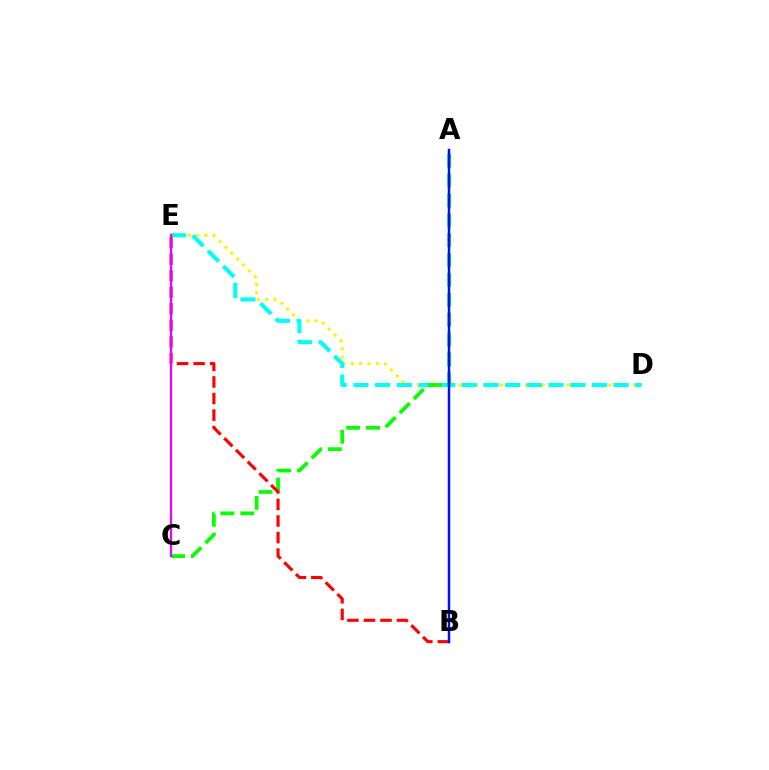{('D', 'E'): [{'color': '#fcf500', 'line_style': 'dotted', 'thickness': 2.26}, {'color': '#00fff6', 'line_style': 'dashed', 'thickness': 2.95}], ('A', 'C'): [{'color': '#08ff00', 'line_style': 'dashed', 'thickness': 2.7}], ('B', 'E'): [{'color': '#ff0000', 'line_style': 'dashed', 'thickness': 2.25}], ('A', 'B'): [{'color': '#0010ff', 'line_style': 'solid', 'thickness': 1.8}], ('C', 'E'): [{'color': '#ee00ff', 'line_style': 'solid', 'thickness': 1.6}]}